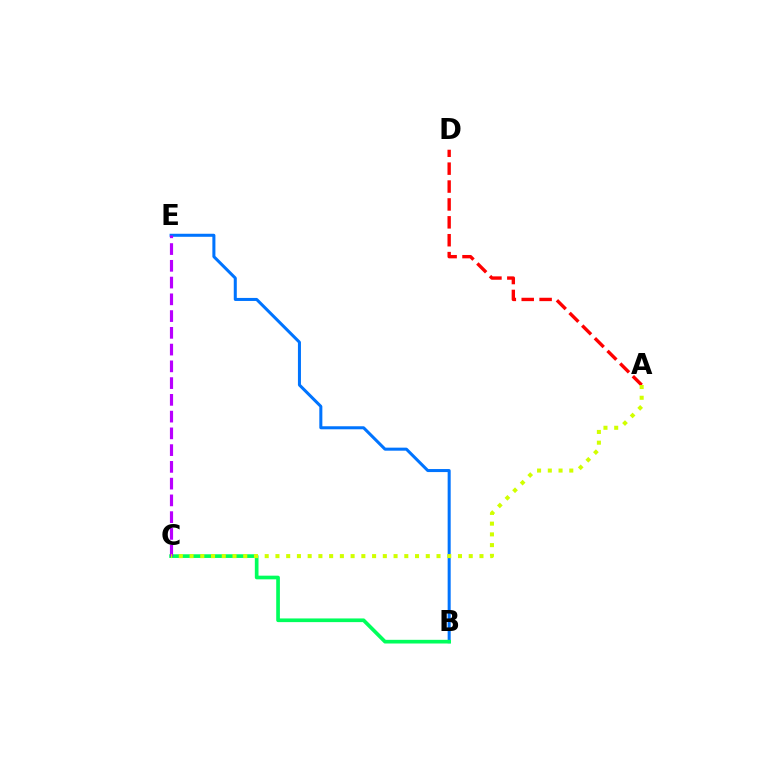{('B', 'E'): [{'color': '#0074ff', 'line_style': 'solid', 'thickness': 2.18}], ('B', 'C'): [{'color': '#00ff5c', 'line_style': 'solid', 'thickness': 2.65}], ('A', 'D'): [{'color': '#ff0000', 'line_style': 'dashed', 'thickness': 2.43}], ('C', 'E'): [{'color': '#b900ff', 'line_style': 'dashed', 'thickness': 2.28}], ('A', 'C'): [{'color': '#d1ff00', 'line_style': 'dotted', 'thickness': 2.92}]}